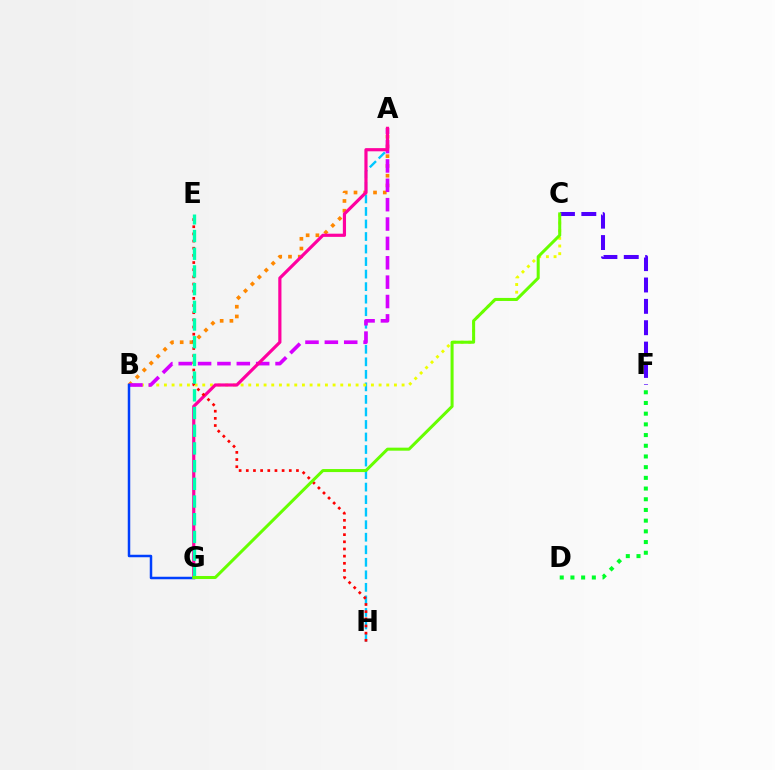{('A', 'H'): [{'color': '#00c7ff', 'line_style': 'dashed', 'thickness': 1.7}], ('B', 'C'): [{'color': '#eeff00', 'line_style': 'dotted', 'thickness': 2.08}], ('D', 'F'): [{'color': '#00ff27', 'line_style': 'dotted', 'thickness': 2.91}], ('A', 'B'): [{'color': '#ff8800', 'line_style': 'dotted', 'thickness': 2.65}, {'color': '#d600ff', 'line_style': 'dashed', 'thickness': 2.63}], ('C', 'F'): [{'color': '#4f00ff', 'line_style': 'dashed', 'thickness': 2.9}], ('A', 'G'): [{'color': '#ff00a0', 'line_style': 'solid', 'thickness': 2.29}], ('B', 'G'): [{'color': '#003fff', 'line_style': 'solid', 'thickness': 1.8}], ('E', 'H'): [{'color': '#ff0000', 'line_style': 'dotted', 'thickness': 1.95}], ('E', 'G'): [{'color': '#00ffaf', 'line_style': 'dashed', 'thickness': 2.4}], ('C', 'G'): [{'color': '#66ff00', 'line_style': 'solid', 'thickness': 2.18}]}